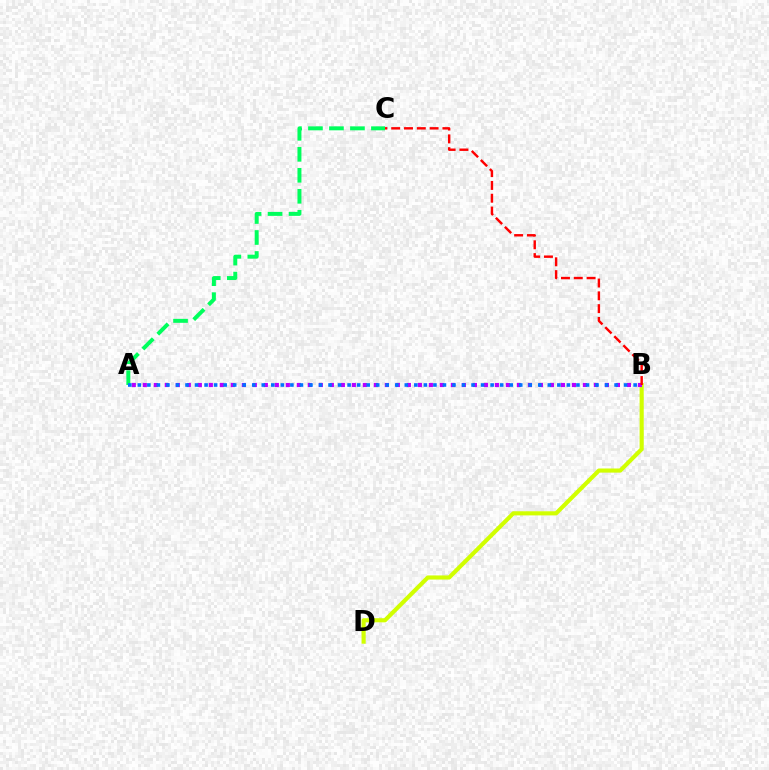{('A', 'C'): [{'color': '#00ff5c', 'line_style': 'dashed', 'thickness': 2.85}], ('B', 'D'): [{'color': '#d1ff00', 'line_style': 'solid', 'thickness': 2.98}], ('A', 'B'): [{'color': '#b900ff', 'line_style': 'dotted', 'thickness': 2.99}, {'color': '#0074ff', 'line_style': 'dotted', 'thickness': 2.59}], ('B', 'C'): [{'color': '#ff0000', 'line_style': 'dashed', 'thickness': 1.74}]}